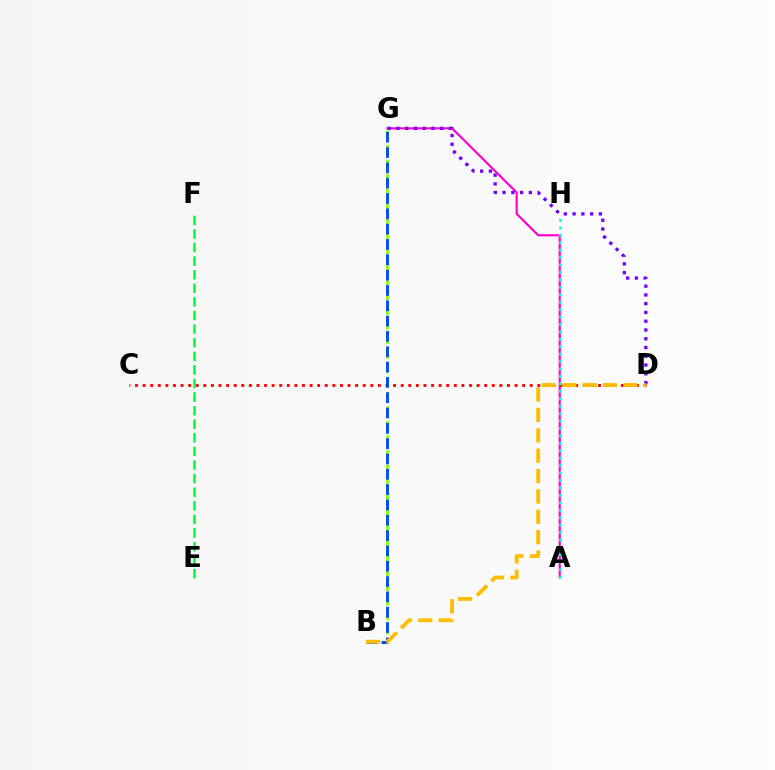{('A', 'G'): [{'color': '#ff00cf', 'line_style': 'solid', 'thickness': 1.56}], ('D', 'G'): [{'color': '#7200ff', 'line_style': 'dotted', 'thickness': 2.38}], ('B', 'G'): [{'color': '#84ff00', 'line_style': 'dashed', 'thickness': 1.97}, {'color': '#004bff', 'line_style': 'dashed', 'thickness': 2.08}], ('C', 'D'): [{'color': '#ff0000', 'line_style': 'dotted', 'thickness': 2.06}], ('E', 'F'): [{'color': '#00ff39', 'line_style': 'dashed', 'thickness': 1.85}], ('A', 'H'): [{'color': '#00fff6', 'line_style': 'dotted', 'thickness': 2.02}], ('B', 'D'): [{'color': '#ffbd00', 'line_style': 'dashed', 'thickness': 2.77}]}